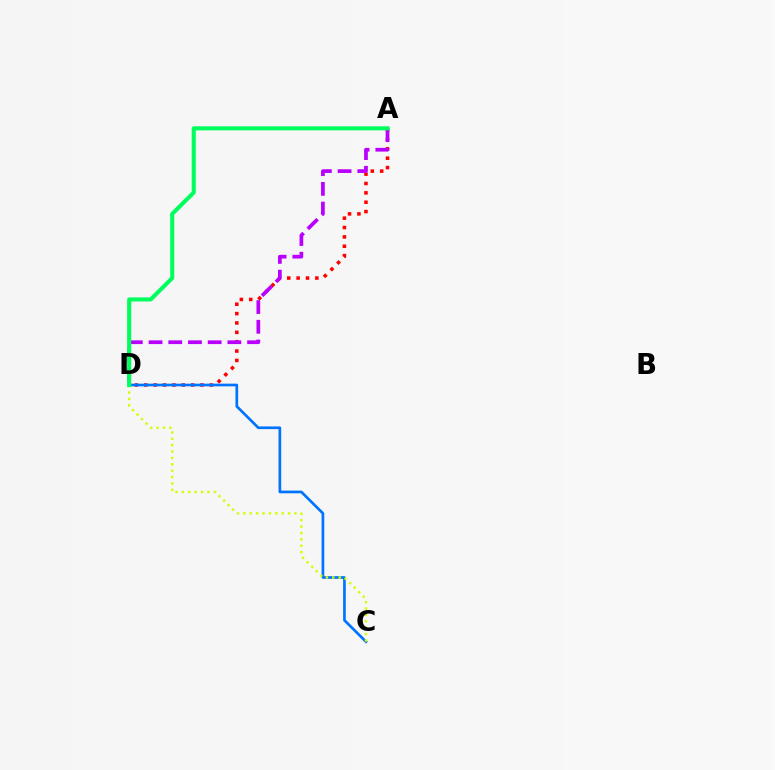{('A', 'D'): [{'color': '#ff0000', 'line_style': 'dotted', 'thickness': 2.54}, {'color': '#b900ff', 'line_style': 'dashed', 'thickness': 2.68}, {'color': '#00ff5c', 'line_style': 'solid', 'thickness': 2.94}], ('C', 'D'): [{'color': '#0074ff', 'line_style': 'solid', 'thickness': 1.94}, {'color': '#d1ff00', 'line_style': 'dotted', 'thickness': 1.74}]}